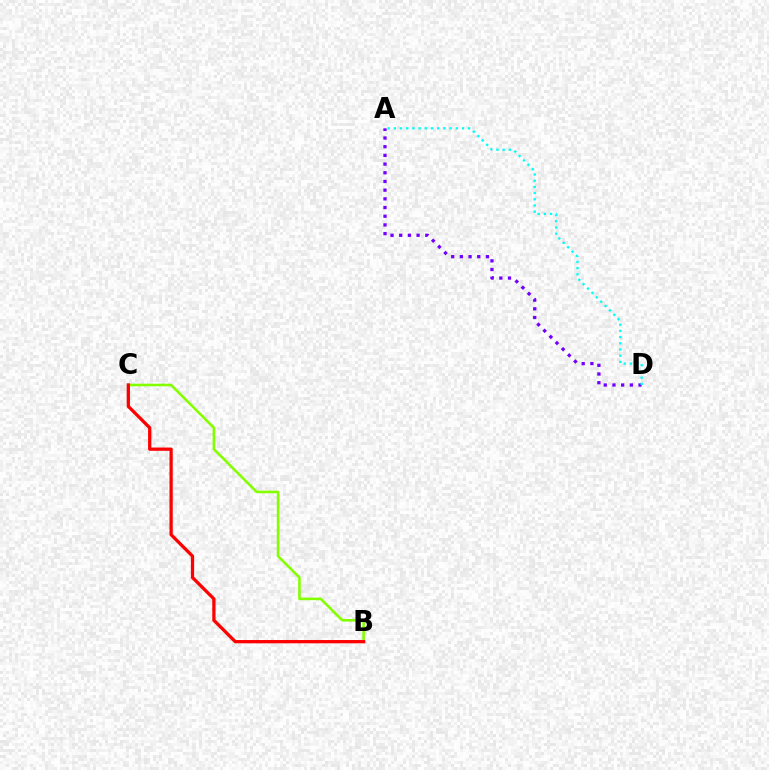{('A', 'D'): [{'color': '#7200ff', 'line_style': 'dotted', 'thickness': 2.36}, {'color': '#00fff6', 'line_style': 'dotted', 'thickness': 1.68}], ('B', 'C'): [{'color': '#84ff00', 'line_style': 'solid', 'thickness': 1.86}, {'color': '#ff0000', 'line_style': 'solid', 'thickness': 2.35}]}